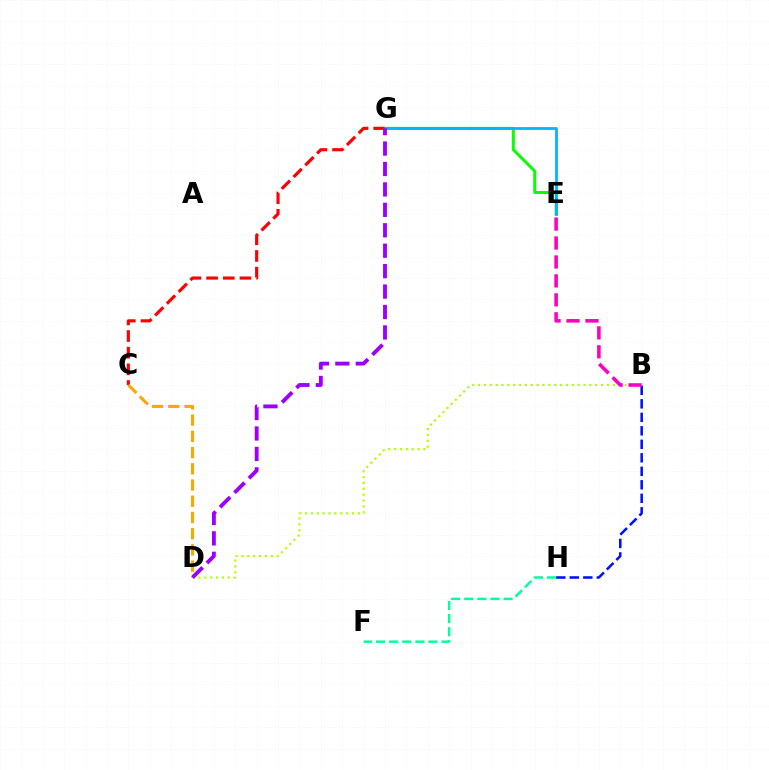{('E', 'G'): [{'color': '#08ff00', 'line_style': 'solid', 'thickness': 2.12}, {'color': '#00b5ff', 'line_style': 'solid', 'thickness': 2.0}], ('B', 'H'): [{'color': '#0010ff', 'line_style': 'dashed', 'thickness': 1.83}], ('C', 'G'): [{'color': '#ff0000', 'line_style': 'dashed', 'thickness': 2.26}], ('C', 'D'): [{'color': '#ffa500', 'line_style': 'dashed', 'thickness': 2.2}], ('B', 'D'): [{'color': '#b3ff00', 'line_style': 'dotted', 'thickness': 1.59}], ('B', 'E'): [{'color': '#ff00bd', 'line_style': 'dashed', 'thickness': 2.57}], ('D', 'G'): [{'color': '#9b00ff', 'line_style': 'dashed', 'thickness': 2.78}], ('F', 'H'): [{'color': '#00ff9d', 'line_style': 'dashed', 'thickness': 1.78}]}